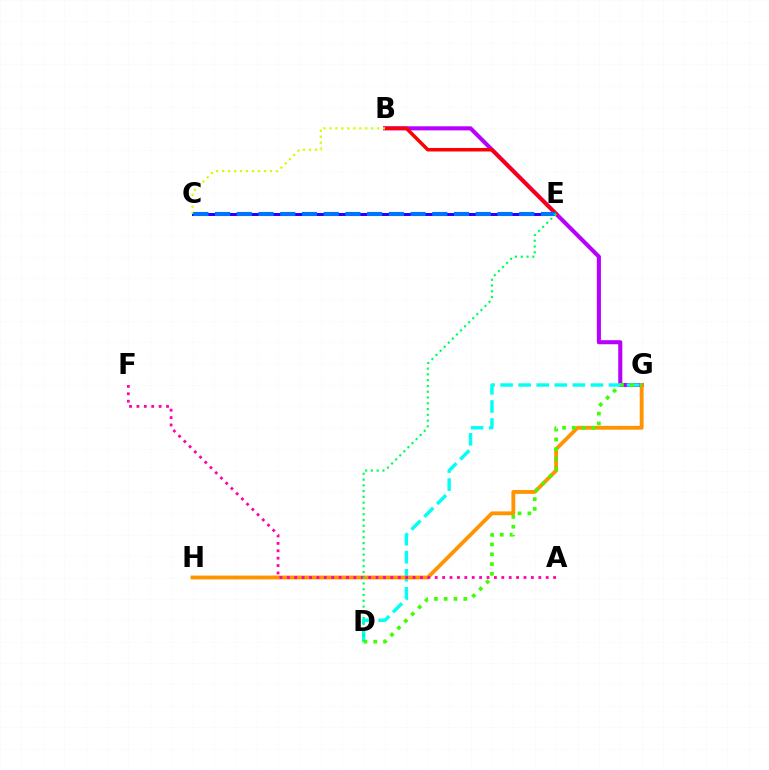{('C', 'E'): [{'color': '#2500ff', 'line_style': 'solid', 'thickness': 2.14}, {'color': '#0074ff', 'line_style': 'dashed', 'thickness': 2.95}], ('B', 'G'): [{'color': '#b900ff', 'line_style': 'solid', 'thickness': 2.93}], ('D', 'G'): [{'color': '#00fff6', 'line_style': 'dashed', 'thickness': 2.45}, {'color': '#3dff00', 'line_style': 'dotted', 'thickness': 2.66}], ('B', 'E'): [{'color': '#ff0000', 'line_style': 'solid', 'thickness': 2.52}], ('G', 'H'): [{'color': '#ff9400', 'line_style': 'solid', 'thickness': 2.77}], ('B', 'C'): [{'color': '#d1ff00', 'line_style': 'dotted', 'thickness': 1.62}], ('A', 'F'): [{'color': '#ff00ac', 'line_style': 'dotted', 'thickness': 2.01}], ('D', 'E'): [{'color': '#00ff5c', 'line_style': 'dotted', 'thickness': 1.57}]}